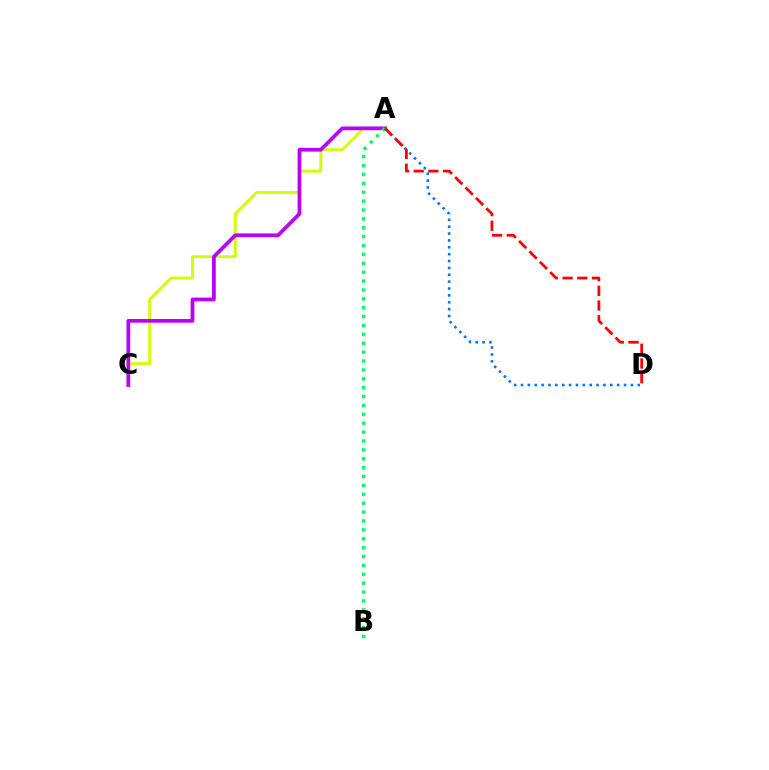{('A', 'C'): [{'color': '#d1ff00', 'line_style': 'solid', 'thickness': 2.06}, {'color': '#b900ff', 'line_style': 'solid', 'thickness': 2.69}], ('A', 'B'): [{'color': '#00ff5c', 'line_style': 'dotted', 'thickness': 2.41}], ('A', 'D'): [{'color': '#0074ff', 'line_style': 'dotted', 'thickness': 1.87}, {'color': '#ff0000', 'line_style': 'dashed', 'thickness': 2.0}]}